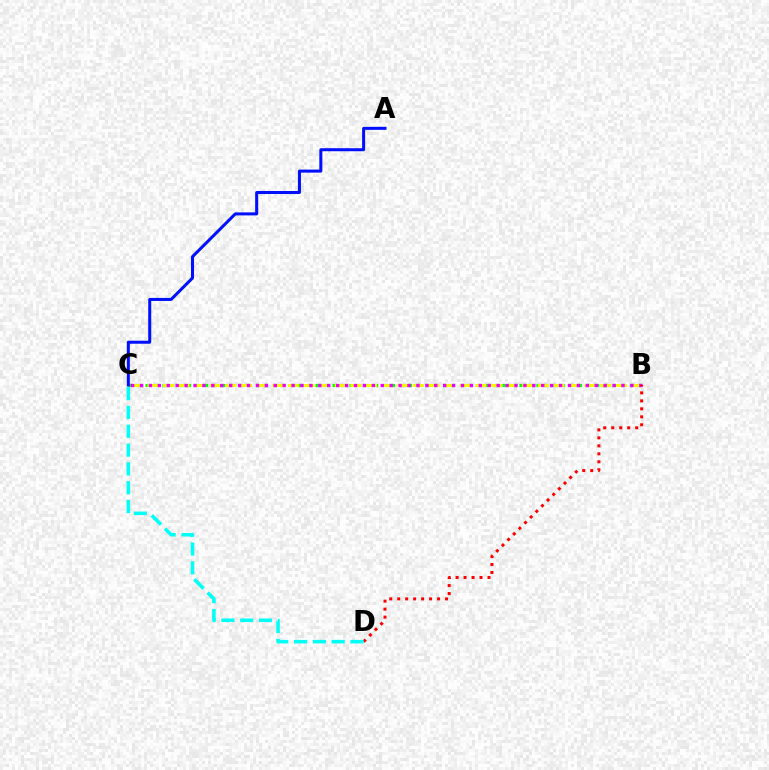{('B', 'C'): [{'color': '#08ff00', 'line_style': 'dotted', 'thickness': 2.31}, {'color': '#fcf500', 'line_style': 'dashed', 'thickness': 2.12}, {'color': '#ee00ff', 'line_style': 'dotted', 'thickness': 2.42}], ('B', 'D'): [{'color': '#ff0000', 'line_style': 'dotted', 'thickness': 2.17}], ('A', 'C'): [{'color': '#0010ff', 'line_style': 'solid', 'thickness': 2.18}], ('C', 'D'): [{'color': '#00fff6', 'line_style': 'dashed', 'thickness': 2.56}]}